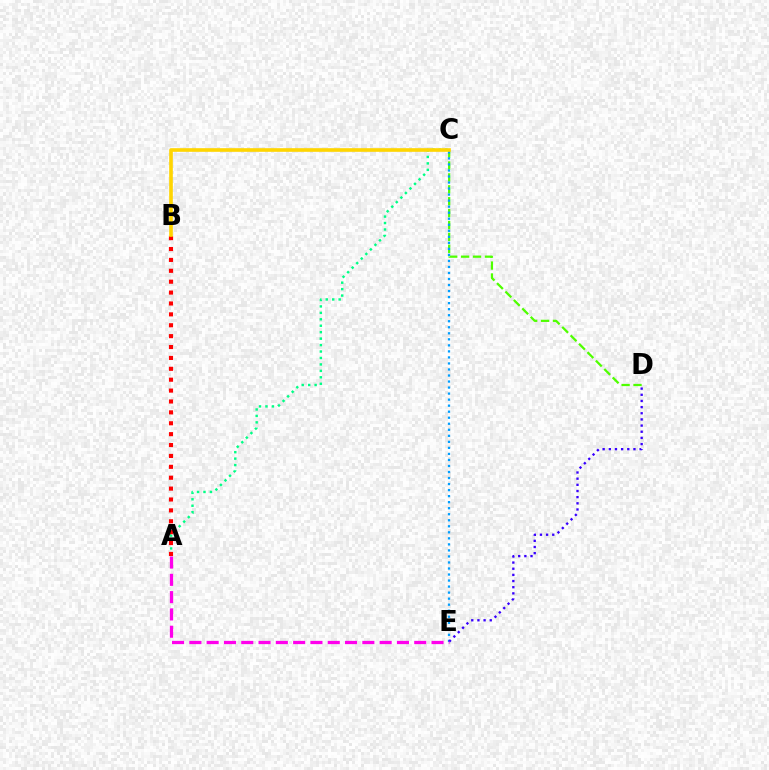{('C', 'D'): [{'color': '#4fff00', 'line_style': 'dashed', 'thickness': 1.62}], ('C', 'E'): [{'color': '#009eff', 'line_style': 'dotted', 'thickness': 1.64}], ('D', 'E'): [{'color': '#3700ff', 'line_style': 'dotted', 'thickness': 1.67}], ('A', 'C'): [{'color': '#00ff86', 'line_style': 'dotted', 'thickness': 1.75}], ('A', 'E'): [{'color': '#ff00ed', 'line_style': 'dashed', 'thickness': 2.35}], ('A', 'B'): [{'color': '#ff0000', 'line_style': 'dotted', 'thickness': 2.96}], ('B', 'C'): [{'color': '#ffd500', 'line_style': 'solid', 'thickness': 2.62}]}